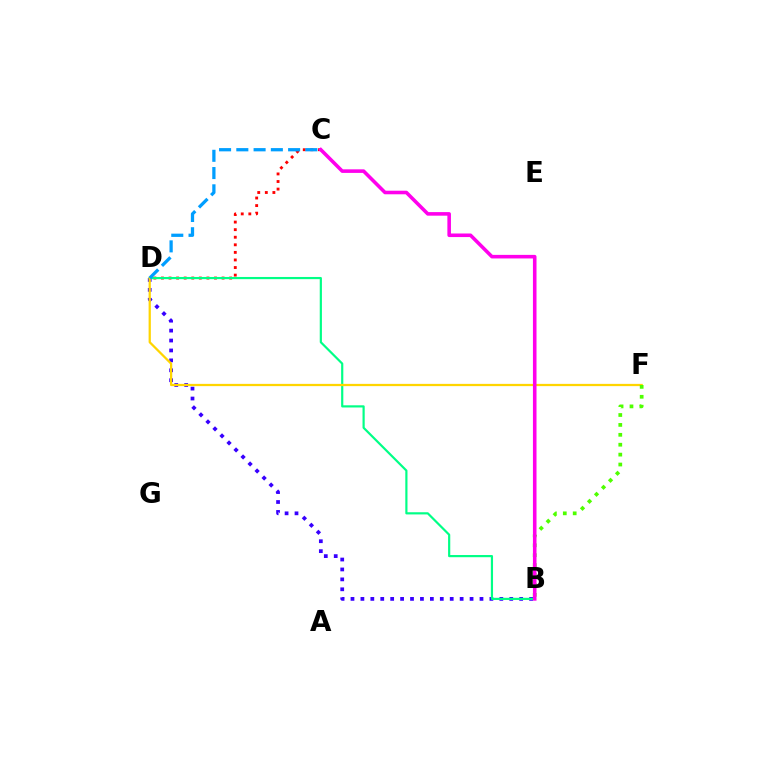{('C', 'D'): [{'color': '#ff0000', 'line_style': 'dotted', 'thickness': 2.06}, {'color': '#009eff', 'line_style': 'dashed', 'thickness': 2.34}], ('B', 'D'): [{'color': '#3700ff', 'line_style': 'dotted', 'thickness': 2.7}, {'color': '#00ff86', 'line_style': 'solid', 'thickness': 1.57}], ('D', 'F'): [{'color': '#ffd500', 'line_style': 'solid', 'thickness': 1.62}], ('B', 'F'): [{'color': '#4fff00', 'line_style': 'dotted', 'thickness': 2.69}], ('B', 'C'): [{'color': '#ff00ed', 'line_style': 'solid', 'thickness': 2.57}]}